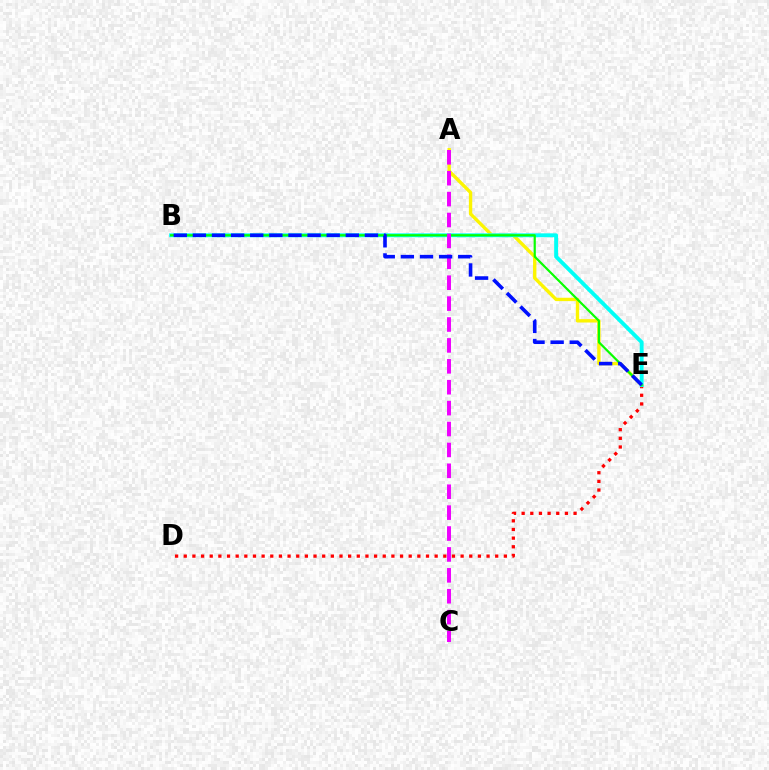{('D', 'E'): [{'color': '#ff0000', 'line_style': 'dotted', 'thickness': 2.35}], ('A', 'E'): [{'color': '#fcf500', 'line_style': 'solid', 'thickness': 2.43}], ('B', 'E'): [{'color': '#00fff6', 'line_style': 'solid', 'thickness': 2.78}, {'color': '#08ff00', 'line_style': 'solid', 'thickness': 1.58}, {'color': '#0010ff', 'line_style': 'dashed', 'thickness': 2.6}], ('A', 'C'): [{'color': '#ee00ff', 'line_style': 'dashed', 'thickness': 2.84}]}